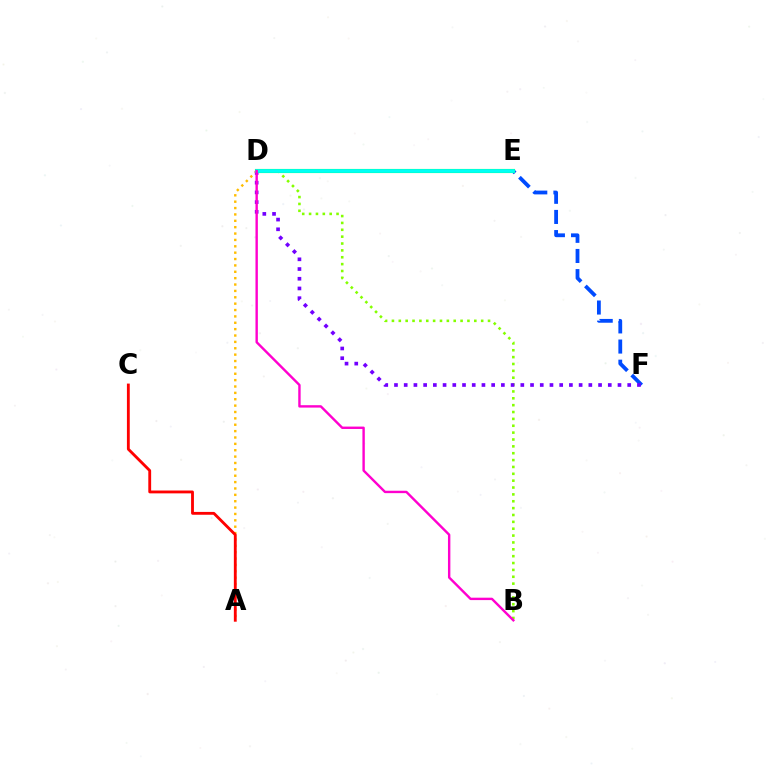{('E', 'F'): [{'color': '#004bff', 'line_style': 'dashed', 'thickness': 2.74}], ('B', 'D'): [{'color': '#84ff00', 'line_style': 'dotted', 'thickness': 1.86}, {'color': '#ff00cf', 'line_style': 'solid', 'thickness': 1.73}], ('D', 'E'): [{'color': '#00ff39', 'line_style': 'solid', 'thickness': 2.96}, {'color': '#00fff6', 'line_style': 'solid', 'thickness': 2.68}], ('A', 'D'): [{'color': '#ffbd00', 'line_style': 'dotted', 'thickness': 1.73}], ('D', 'F'): [{'color': '#7200ff', 'line_style': 'dotted', 'thickness': 2.64}], ('A', 'C'): [{'color': '#ff0000', 'line_style': 'solid', 'thickness': 2.04}]}